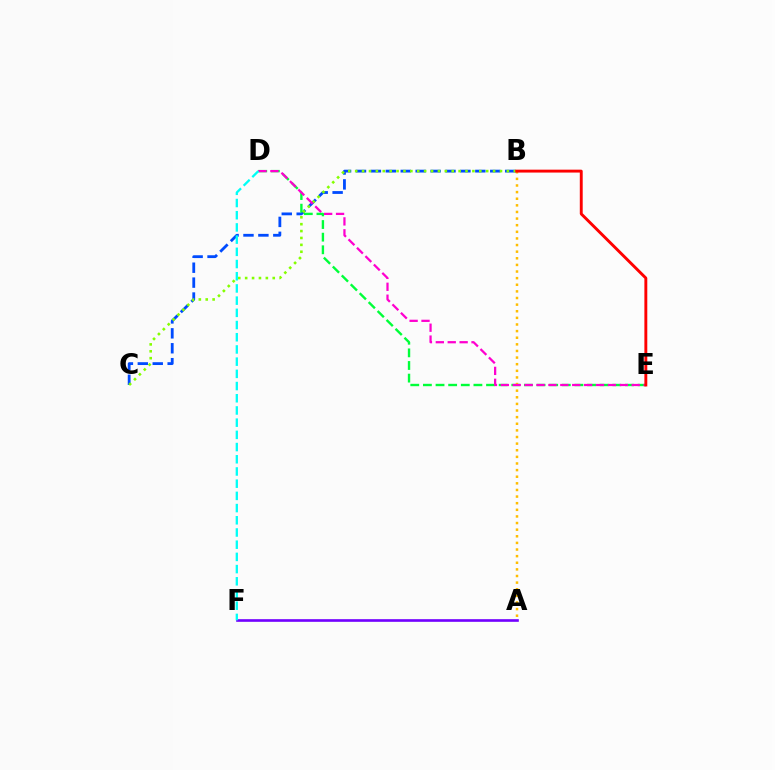{('B', 'C'): [{'color': '#004bff', 'line_style': 'dashed', 'thickness': 2.03}, {'color': '#84ff00', 'line_style': 'dotted', 'thickness': 1.87}], ('A', 'F'): [{'color': '#7200ff', 'line_style': 'solid', 'thickness': 1.9}], ('D', 'E'): [{'color': '#00ff39', 'line_style': 'dashed', 'thickness': 1.72}, {'color': '#ff00cf', 'line_style': 'dashed', 'thickness': 1.62}], ('A', 'B'): [{'color': '#ffbd00', 'line_style': 'dotted', 'thickness': 1.8}], ('B', 'E'): [{'color': '#ff0000', 'line_style': 'solid', 'thickness': 2.09}], ('D', 'F'): [{'color': '#00fff6', 'line_style': 'dashed', 'thickness': 1.66}]}